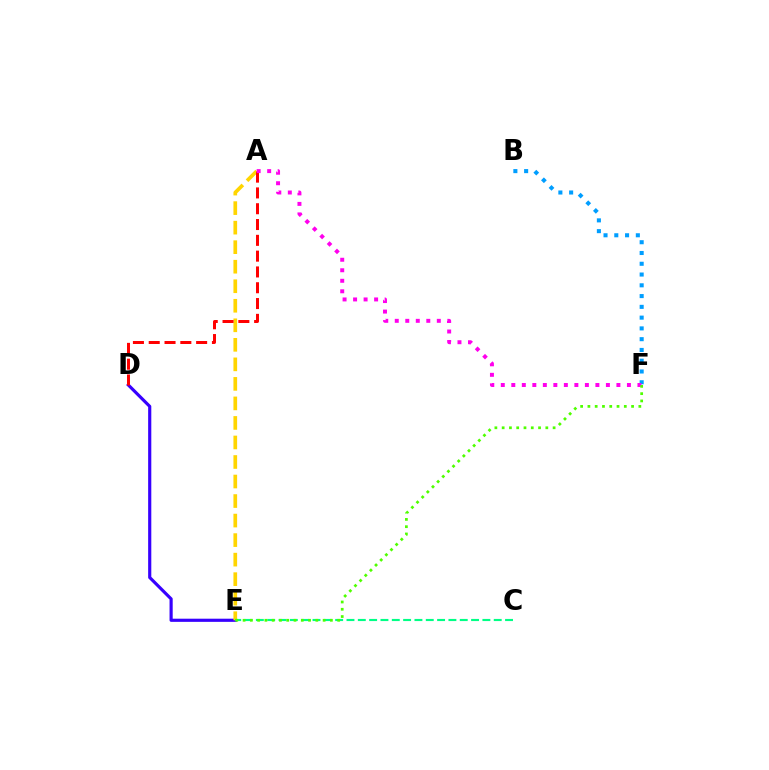{('D', 'E'): [{'color': '#3700ff', 'line_style': 'solid', 'thickness': 2.27}], ('A', 'E'): [{'color': '#ffd500', 'line_style': 'dashed', 'thickness': 2.65}], ('C', 'E'): [{'color': '#00ff86', 'line_style': 'dashed', 'thickness': 1.54}], ('B', 'F'): [{'color': '#009eff', 'line_style': 'dotted', 'thickness': 2.93}], ('A', 'D'): [{'color': '#ff0000', 'line_style': 'dashed', 'thickness': 2.15}], ('A', 'F'): [{'color': '#ff00ed', 'line_style': 'dotted', 'thickness': 2.86}], ('E', 'F'): [{'color': '#4fff00', 'line_style': 'dotted', 'thickness': 1.98}]}